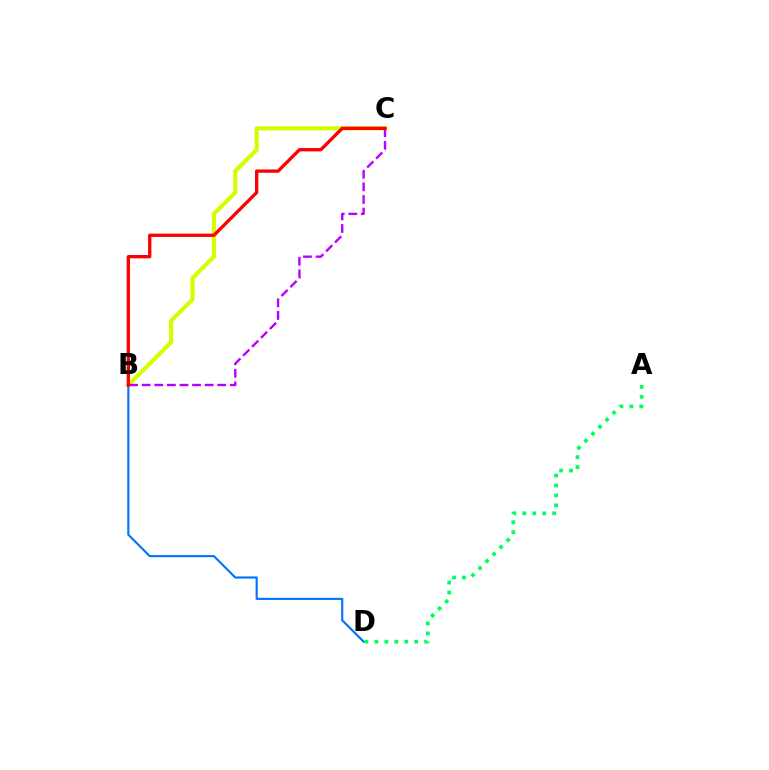{('B', 'C'): [{'color': '#d1ff00', 'line_style': 'solid', 'thickness': 3.0}, {'color': '#b900ff', 'line_style': 'dashed', 'thickness': 1.71}, {'color': '#ff0000', 'line_style': 'solid', 'thickness': 2.39}], ('B', 'D'): [{'color': '#0074ff', 'line_style': 'solid', 'thickness': 1.55}], ('A', 'D'): [{'color': '#00ff5c', 'line_style': 'dotted', 'thickness': 2.7}]}